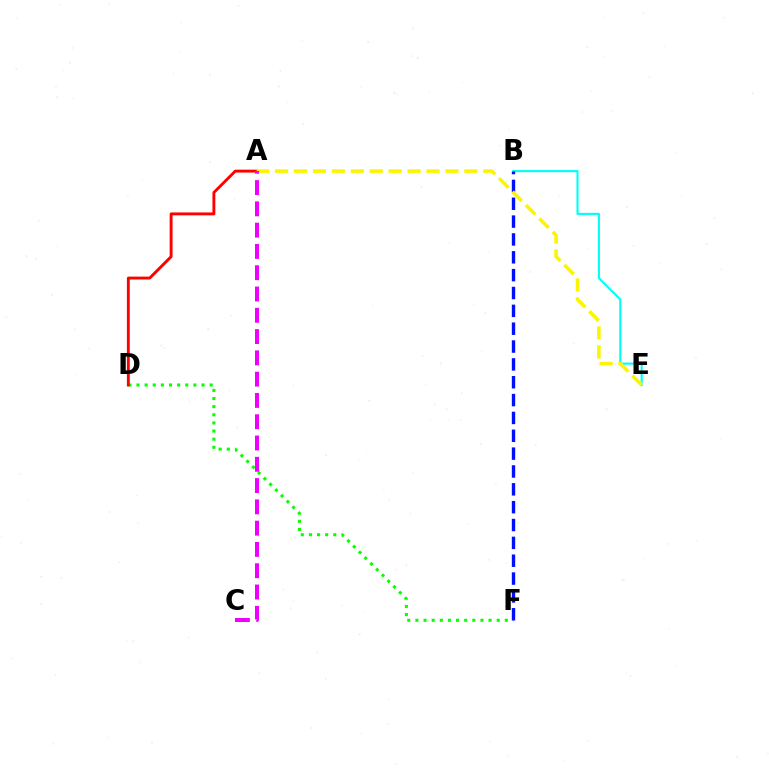{('D', 'F'): [{'color': '#08ff00', 'line_style': 'dotted', 'thickness': 2.21}], ('A', 'D'): [{'color': '#ff0000', 'line_style': 'solid', 'thickness': 2.08}], ('B', 'E'): [{'color': '#00fff6', 'line_style': 'solid', 'thickness': 1.53}], ('B', 'F'): [{'color': '#0010ff', 'line_style': 'dashed', 'thickness': 2.42}], ('A', 'E'): [{'color': '#fcf500', 'line_style': 'dashed', 'thickness': 2.57}], ('A', 'C'): [{'color': '#ee00ff', 'line_style': 'dashed', 'thickness': 2.89}]}